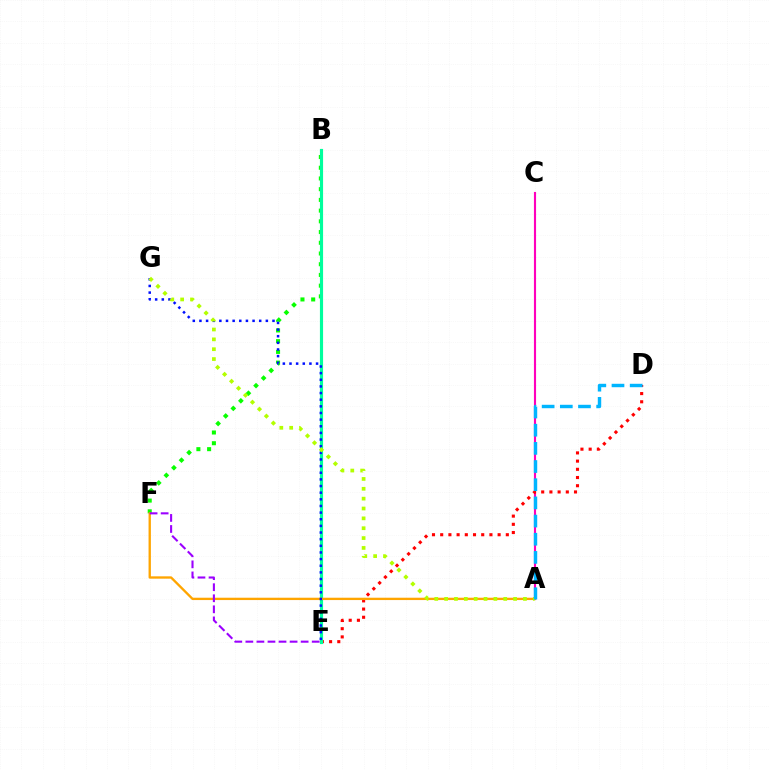{('A', 'C'): [{'color': '#ff00bd', 'line_style': 'solid', 'thickness': 1.54}], ('B', 'F'): [{'color': '#08ff00', 'line_style': 'dotted', 'thickness': 2.91}], ('D', 'E'): [{'color': '#ff0000', 'line_style': 'dotted', 'thickness': 2.23}], ('B', 'E'): [{'color': '#00ff9d', 'line_style': 'solid', 'thickness': 2.27}], ('A', 'F'): [{'color': '#ffa500', 'line_style': 'solid', 'thickness': 1.68}], ('E', 'G'): [{'color': '#0010ff', 'line_style': 'dotted', 'thickness': 1.8}], ('E', 'F'): [{'color': '#9b00ff', 'line_style': 'dashed', 'thickness': 1.5}], ('A', 'G'): [{'color': '#b3ff00', 'line_style': 'dotted', 'thickness': 2.68}], ('A', 'D'): [{'color': '#00b5ff', 'line_style': 'dashed', 'thickness': 2.47}]}